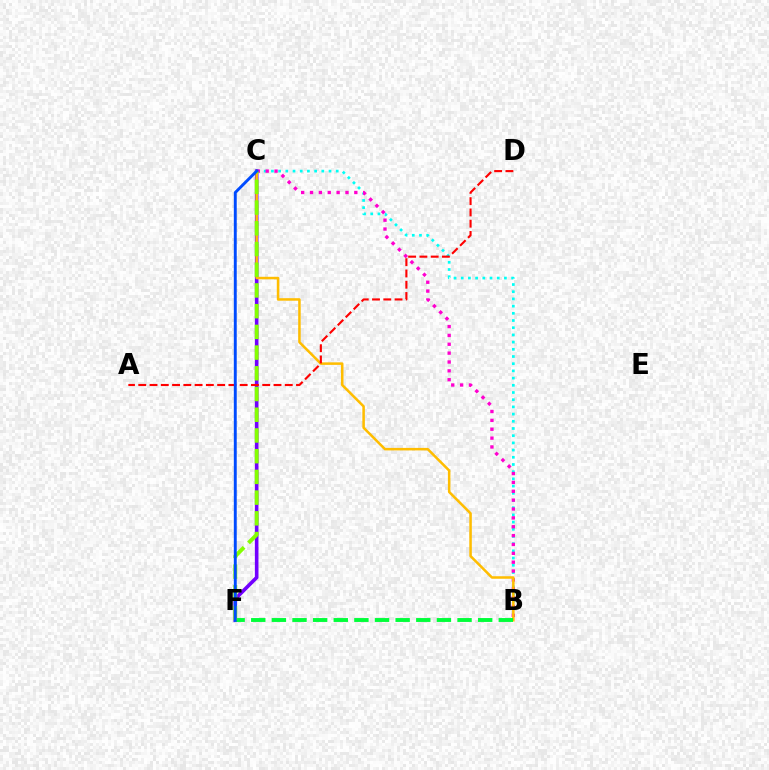{('B', 'C'): [{'color': '#00fff6', 'line_style': 'dotted', 'thickness': 1.96}, {'color': '#ff00cf', 'line_style': 'dotted', 'thickness': 2.41}, {'color': '#ffbd00', 'line_style': 'solid', 'thickness': 1.82}], ('C', 'F'): [{'color': '#7200ff', 'line_style': 'solid', 'thickness': 2.59}, {'color': '#84ff00', 'line_style': 'dashed', 'thickness': 2.81}, {'color': '#004bff', 'line_style': 'solid', 'thickness': 2.1}], ('A', 'D'): [{'color': '#ff0000', 'line_style': 'dashed', 'thickness': 1.53}], ('B', 'F'): [{'color': '#00ff39', 'line_style': 'dashed', 'thickness': 2.8}]}